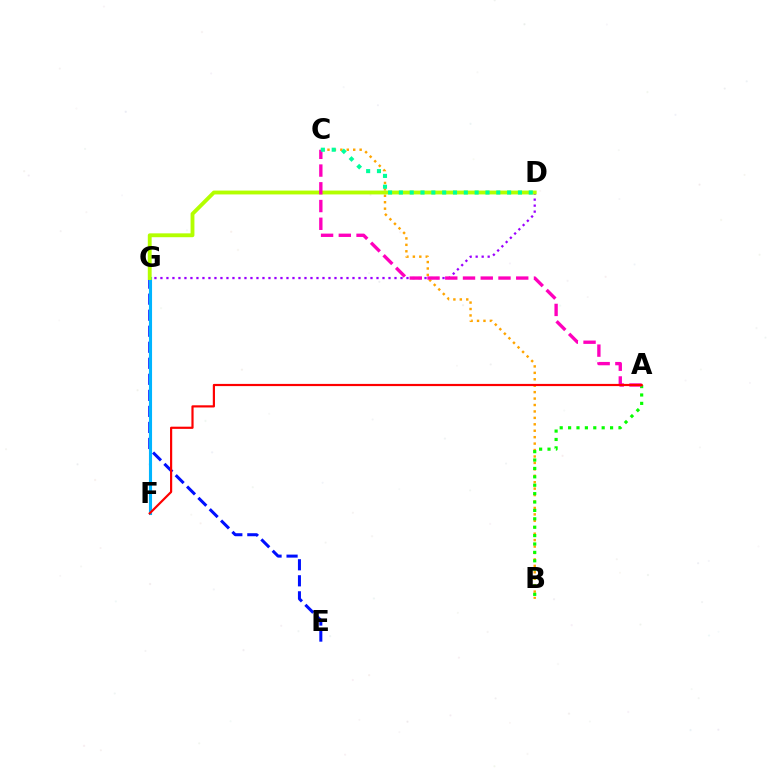{('D', 'G'): [{'color': '#9b00ff', 'line_style': 'dotted', 'thickness': 1.63}, {'color': '#b3ff00', 'line_style': 'solid', 'thickness': 2.78}], ('B', 'C'): [{'color': '#ffa500', 'line_style': 'dotted', 'thickness': 1.75}], ('E', 'G'): [{'color': '#0010ff', 'line_style': 'dashed', 'thickness': 2.18}], ('A', 'B'): [{'color': '#08ff00', 'line_style': 'dotted', 'thickness': 2.28}], ('F', 'G'): [{'color': '#00b5ff', 'line_style': 'solid', 'thickness': 2.24}], ('A', 'C'): [{'color': '#ff00bd', 'line_style': 'dashed', 'thickness': 2.41}], ('A', 'F'): [{'color': '#ff0000', 'line_style': 'solid', 'thickness': 1.57}], ('C', 'D'): [{'color': '#00ff9d', 'line_style': 'dotted', 'thickness': 2.94}]}